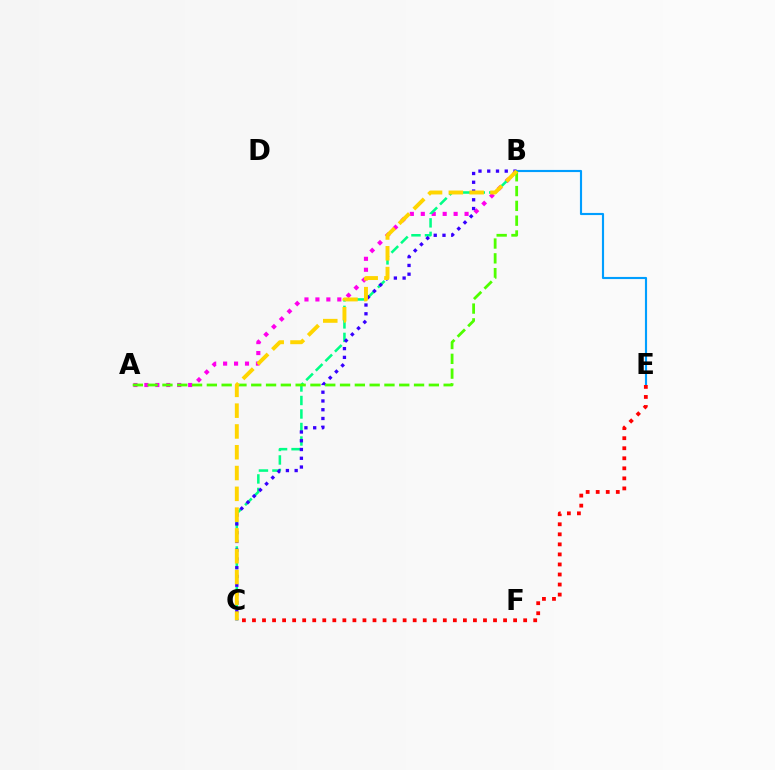{('A', 'B'): [{'color': '#ff00ed', 'line_style': 'dotted', 'thickness': 2.97}, {'color': '#4fff00', 'line_style': 'dashed', 'thickness': 2.01}], ('B', 'C'): [{'color': '#00ff86', 'line_style': 'dashed', 'thickness': 1.83}, {'color': '#3700ff', 'line_style': 'dotted', 'thickness': 2.38}, {'color': '#ffd500', 'line_style': 'dashed', 'thickness': 2.83}], ('B', 'E'): [{'color': '#009eff', 'line_style': 'solid', 'thickness': 1.54}], ('C', 'E'): [{'color': '#ff0000', 'line_style': 'dotted', 'thickness': 2.73}]}